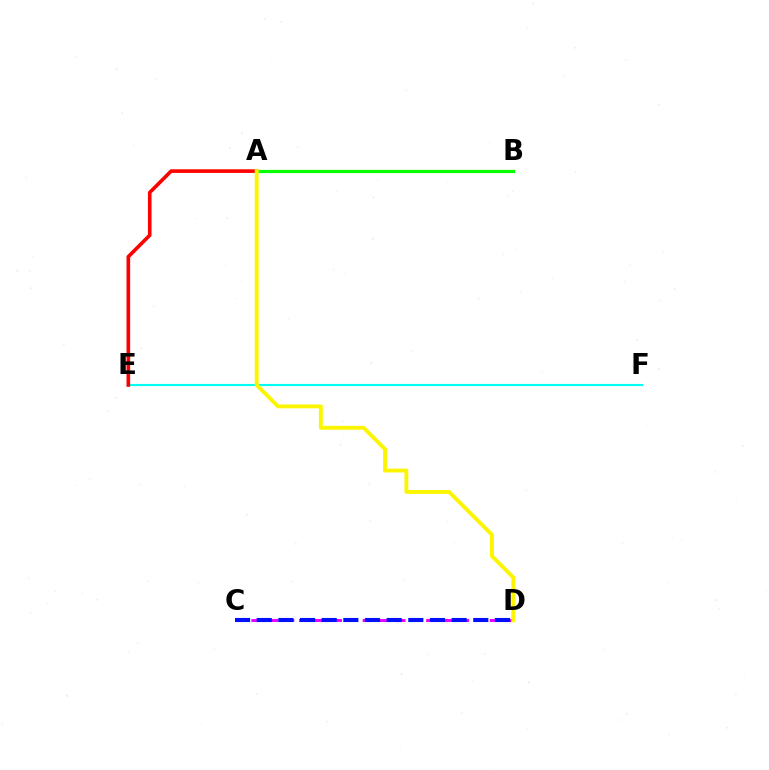{('E', 'F'): [{'color': '#00fff6', 'line_style': 'solid', 'thickness': 1.54}], ('A', 'E'): [{'color': '#ff0000', 'line_style': 'solid', 'thickness': 2.61}], ('C', 'D'): [{'color': '#ee00ff', 'line_style': 'dashed', 'thickness': 2.16}, {'color': '#0010ff', 'line_style': 'dashed', 'thickness': 2.94}], ('A', 'B'): [{'color': '#08ff00', 'line_style': 'solid', 'thickness': 2.31}], ('A', 'D'): [{'color': '#fcf500', 'line_style': 'solid', 'thickness': 2.8}]}